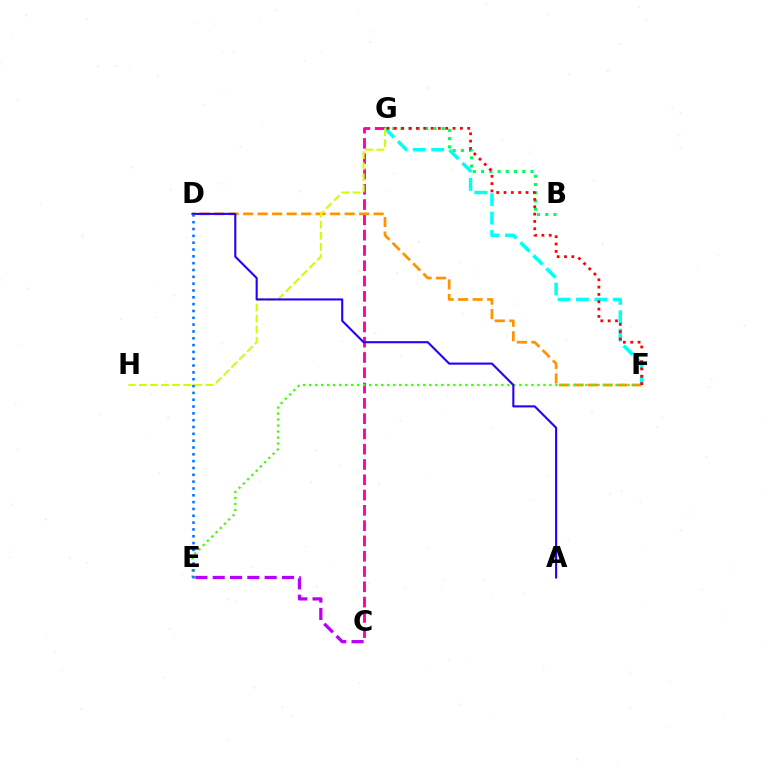{('C', 'G'): [{'color': '#ff00ac', 'line_style': 'dashed', 'thickness': 2.08}], ('D', 'F'): [{'color': '#ff9400', 'line_style': 'dashed', 'thickness': 1.97}], ('F', 'G'): [{'color': '#00fff6', 'line_style': 'dashed', 'thickness': 2.49}, {'color': '#ff0000', 'line_style': 'dotted', 'thickness': 1.99}], ('B', 'G'): [{'color': '#00ff5c', 'line_style': 'dotted', 'thickness': 2.24}], ('C', 'E'): [{'color': '#b900ff', 'line_style': 'dashed', 'thickness': 2.35}], ('G', 'H'): [{'color': '#d1ff00', 'line_style': 'dashed', 'thickness': 1.51}], ('E', 'F'): [{'color': '#3dff00', 'line_style': 'dotted', 'thickness': 1.63}], ('A', 'D'): [{'color': '#2500ff', 'line_style': 'solid', 'thickness': 1.51}], ('D', 'E'): [{'color': '#0074ff', 'line_style': 'dotted', 'thickness': 1.85}]}